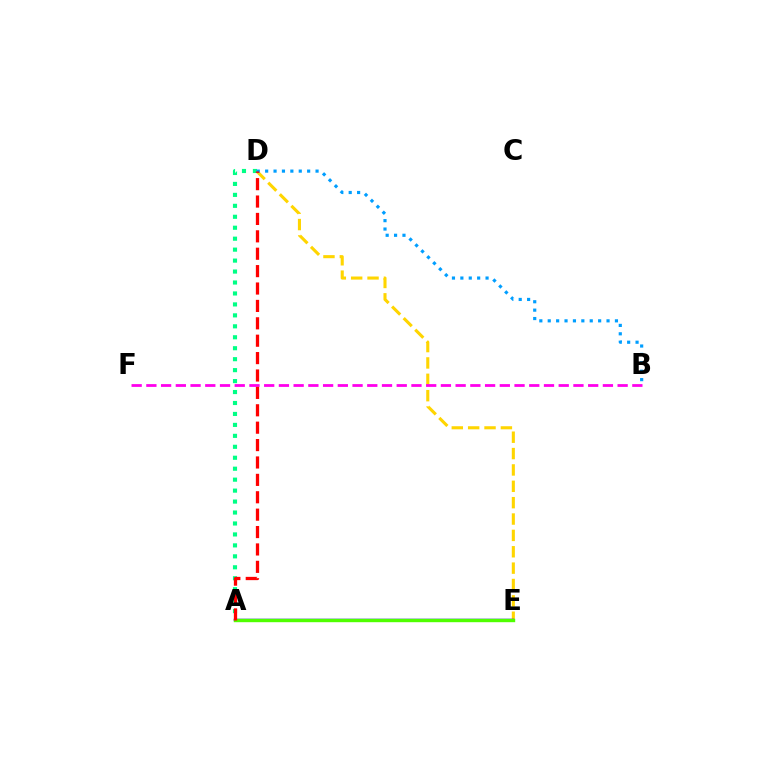{('D', 'E'): [{'color': '#ffd500', 'line_style': 'dashed', 'thickness': 2.22}], ('A', 'D'): [{'color': '#00ff86', 'line_style': 'dotted', 'thickness': 2.98}, {'color': '#ff0000', 'line_style': 'dashed', 'thickness': 2.36}], ('B', 'F'): [{'color': '#ff00ed', 'line_style': 'dashed', 'thickness': 2.0}], ('A', 'E'): [{'color': '#3700ff', 'line_style': 'solid', 'thickness': 1.79}, {'color': '#4fff00', 'line_style': 'solid', 'thickness': 2.44}], ('B', 'D'): [{'color': '#009eff', 'line_style': 'dotted', 'thickness': 2.28}]}